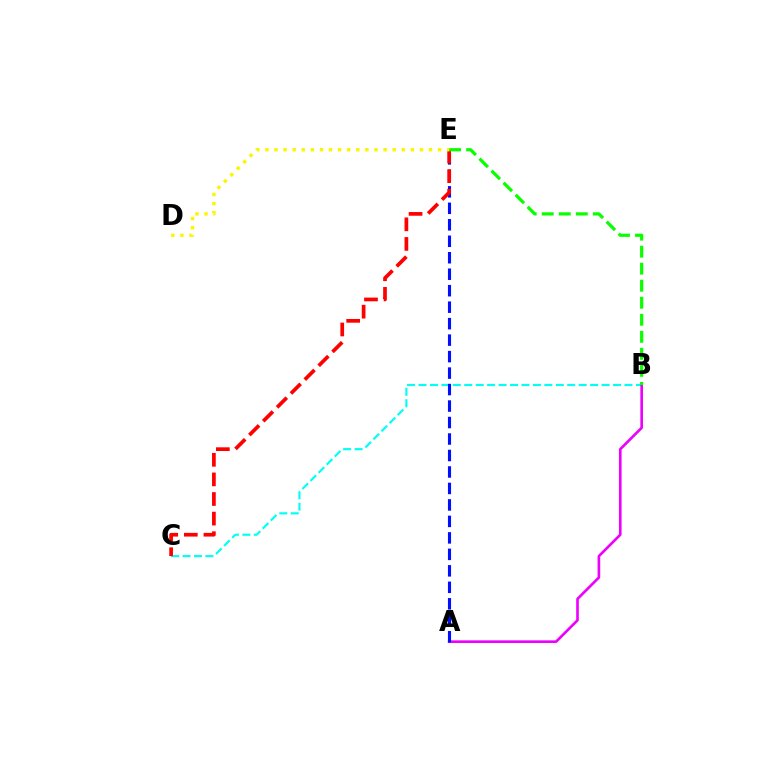{('B', 'C'): [{'color': '#00fff6', 'line_style': 'dashed', 'thickness': 1.55}], ('A', 'B'): [{'color': '#ee00ff', 'line_style': 'solid', 'thickness': 1.9}], ('A', 'E'): [{'color': '#0010ff', 'line_style': 'dashed', 'thickness': 2.24}], ('C', 'E'): [{'color': '#ff0000', 'line_style': 'dashed', 'thickness': 2.66}], ('B', 'E'): [{'color': '#08ff00', 'line_style': 'dashed', 'thickness': 2.31}], ('D', 'E'): [{'color': '#fcf500', 'line_style': 'dotted', 'thickness': 2.47}]}